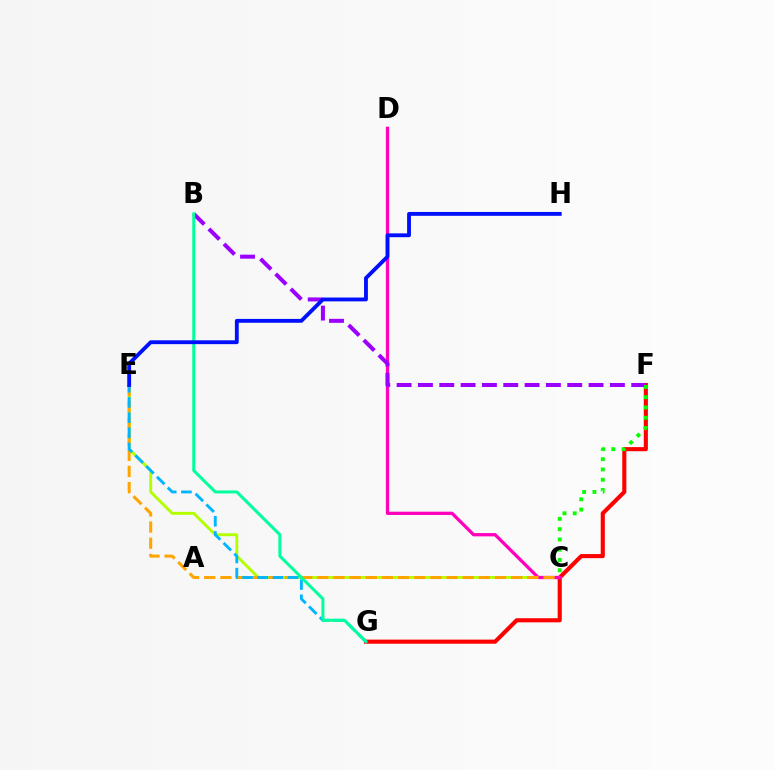{('F', 'G'): [{'color': '#ff0000', 'line_style': 'solid', 'thickness': 2.96}], ('C', 'E'): [{'color': '#b3ff00', 'line_style': 'solid', 'thickness': 2.09}, {'color': '#ffa500', 'line_style': 'dashed', 'thickness': 2.19}], ('C', 'D'): [{'color': '#ff00bd', 'line_style': 'solid', 'thickness': 2.36}], ('B', 'F'): [{'color': '#9b00ff', 'line_style': 'dashed', 'thickness': 2.9}], ('E', 'G'): [{'color': '#00b5ff', 'line_style': 'dashed', 'thickness': 2.07}], ('C', 'F'): [{'color': '#08ff00', 'line_style': 'dotted', 'thickness': 2.79}], ('B', 'G'): [{'color': '#00ff9d', 'line_style': 'solid', 'thickness': 2.16}], ('E', 'H'): [{'color': '#0010ff', 'line_style': 'solid', 'thickness': 2.77}]}